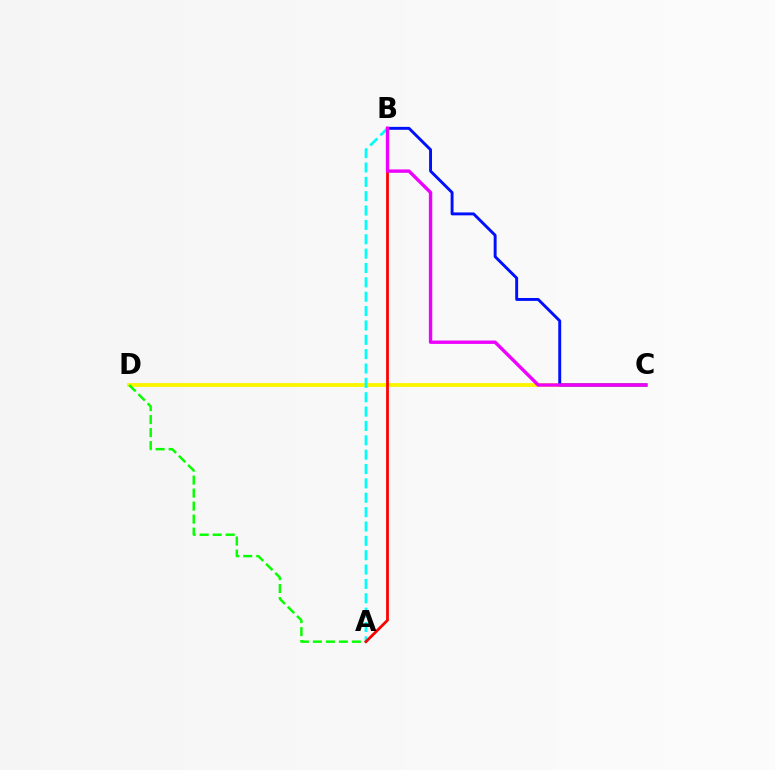{('C', 'D'): [{'color': '#fcf500', 'line_style': 'solid', 'thickness': 2.75}], ('A', 'D'): [{'color': '#08ff00', 'line_style': 'dashed', 'thickness': 1.77}], ('A', 'B'): [{'color': '#00fff6', 'line_style': 'dashed', 'thickness': 1.95}, {'color': '#ff0000', 'line_style': 'solid', 'thickness': 1.99}], ('B', 'C'): [{'color': '#0010ff', 'line_style': 'solid', 'thickness': 2.1}, {'color': '#ee00ff', 'line_style': 'solid', 'thickness': 2.43}]}